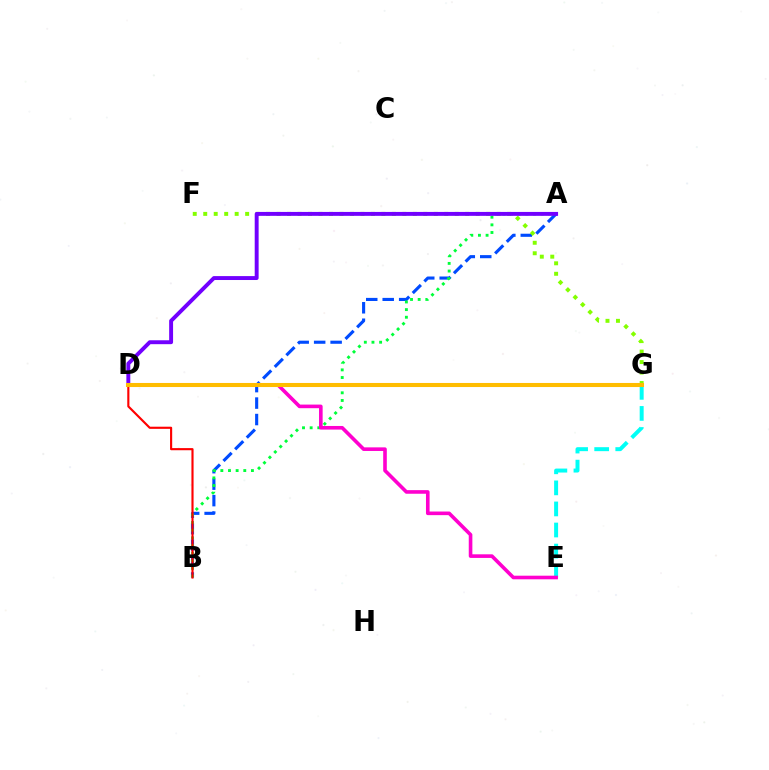{('A', 'B'): [{'color': '#004bff', 'line_style': 'dashed', 'thickness': 2.24}, {'color': '#00ff39', 'line_style': 'dotted', 'thickness': 2.08}], ('F', 'G'): [{'color': '#84ff00', 'line_style': 'dotted', 'thickness': 2.85}], ('E', 'G'): [{'color': '#00fff6', 'line_style': 'dashed', 'thickness': 2.86}], ('A', 'D'): [{'color': '#7200ff', 'line_style': 'solid', 'thickness': 2.82}], ('B', 'D'): [{'color': '#ff0000', 'line_style': 'solid', 'thickness': 1.54}], ('D', 'E'): [{'color': '#ff00cf', 'line_style': 'solid', 'thickness': 2.6}], ('D', 'G'): [{'color': '#ffbd00', 'line_style': 'solid', 'thickness': 2.92}]}